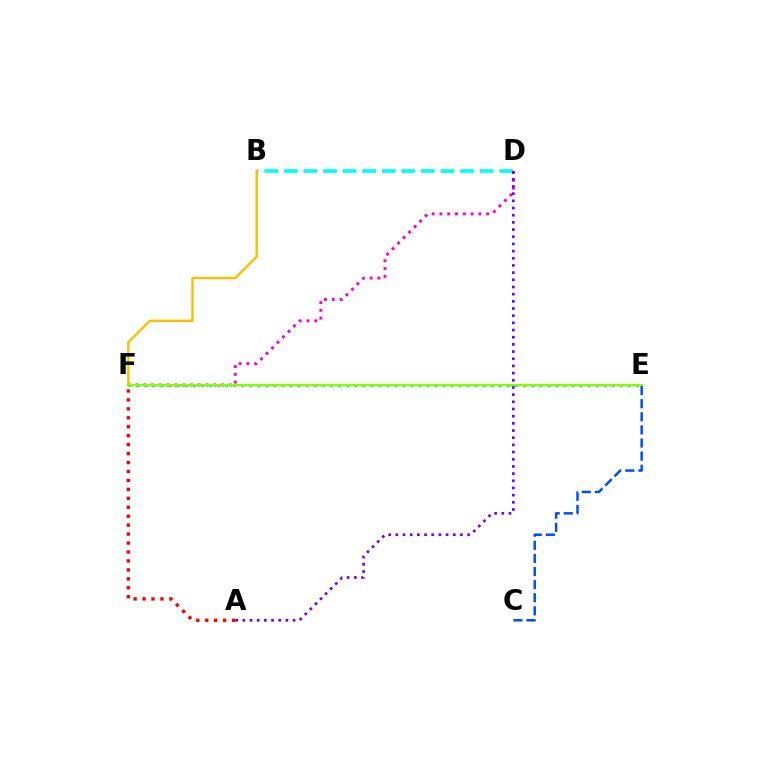{('B', 'D'): [{'color': '#00fff6', 'line_style': 'dashed', 'thickness': 2.66}], ('A', 'F'): [{'color': '#ff0000', 'line_style': 'dotted', 'thickness': 2.43}], ('D', 'F'): [{'color': '#ff00cf', 'line_style': 'dotted', 'thickness': 2.11}], ('E', 'F'): [{'color': '#00ff39', 'line_style': 'dotted', 'thickness': 2.19}, {'color': '#84ff00', 'line_style': 'solid', 'thickness': 1.56}], ('B', 'F'): [{'color': '#ffbd00', 'line_style': 'solid', 'thickness': 1.73}], ('A', 'D'): [{'color': '#7200ff', 'line_style': 'dotted', 'thickness': 1.95}], ('C', 'E'): [{'color': '#004bff', 'line_style': 'dashed', 'thickness': 1.78}]}